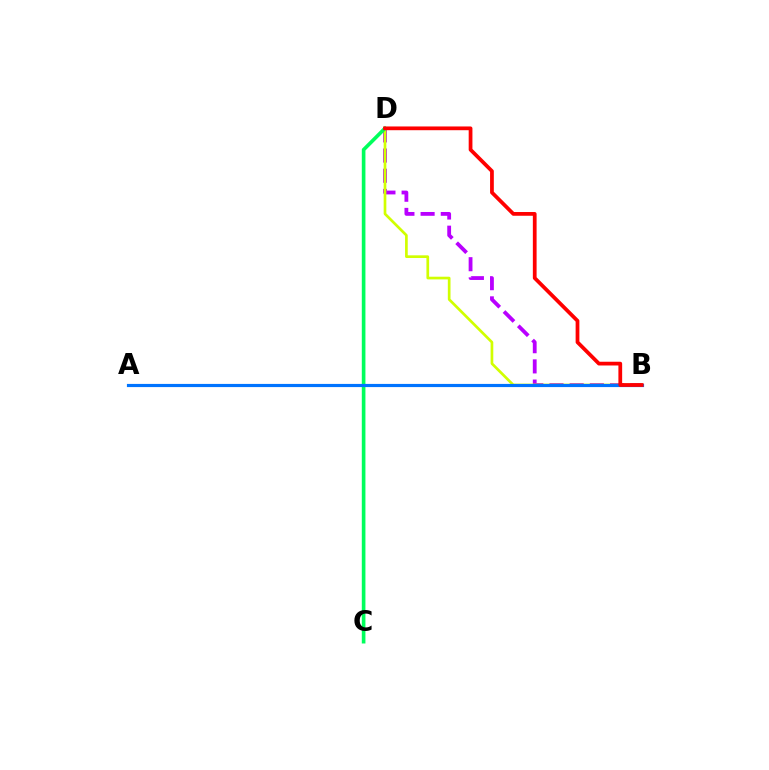{('B', 'D'): [{'color': '#b900ff', 'line_style': 'dashed', 'thickness': 2.74}, {'color': '#d1ff00', 'line_style': 'solid', 'thickness': 1.93}, {'color': '#ff0000', 'line_style': 'solid', 'thickness': 2.7}], ('C', 'D'): [{'color': '#00ff5c', 'line_style': 'solid', 'thickness': 2.62}], ('A', 'B'): [{'color': '#0074ff', 'line_style': 'solid', 'thickness': 2.28}]}